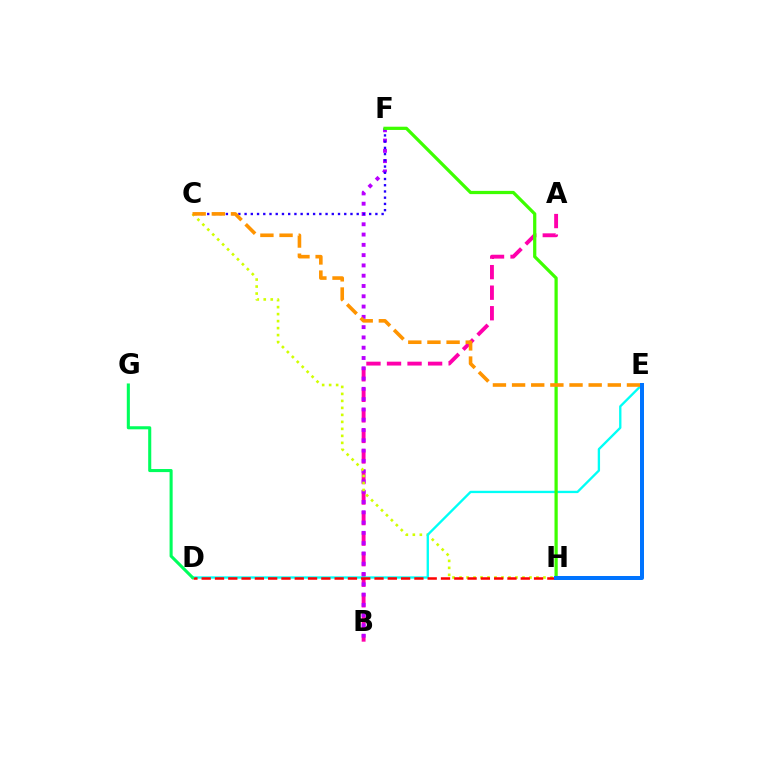{('A', 'B'): [{'color': '#ff00ac', 'line_style': 'dashed', 'thickness': 2.79}], ('B', 'F'): [{'color': '#b900ff', 'line_style': 'dotted', 'thickness': 2.79}], ('C', 'F'): [{'color': '#2500ff', 'line_style': 'dotted', 'thickness': 1.69}], ('C', 'H'): [{'color': '#d1ff00', 'line_style': 'dotted', 'thickness': 1.9}], ('D', 'E'): [{'color': '#00fff6', 'line_style': 'solid', 'thickness': 1.68}], ('D', 'H'): [{'color': '#ff0000', 'line_style': 'dashed', 'thickness': 1.81}], ('F', 'H'): [{'color': '#3dff00', 'line_style': 'solid', 'thickness': 2.33}], ('D', 'G'): [{'color': '#00ff5c', 'line_style': 'solid', 'thickness': 2.21}], ('C', 'E'): [{'color': '#ff9400', 'line_style': 'dashed', 'thickness': 2.6}], ('E', 'H'): [{'color': '#0074ff', 'line_style': 'solid', 'thickness': 2.88}]}